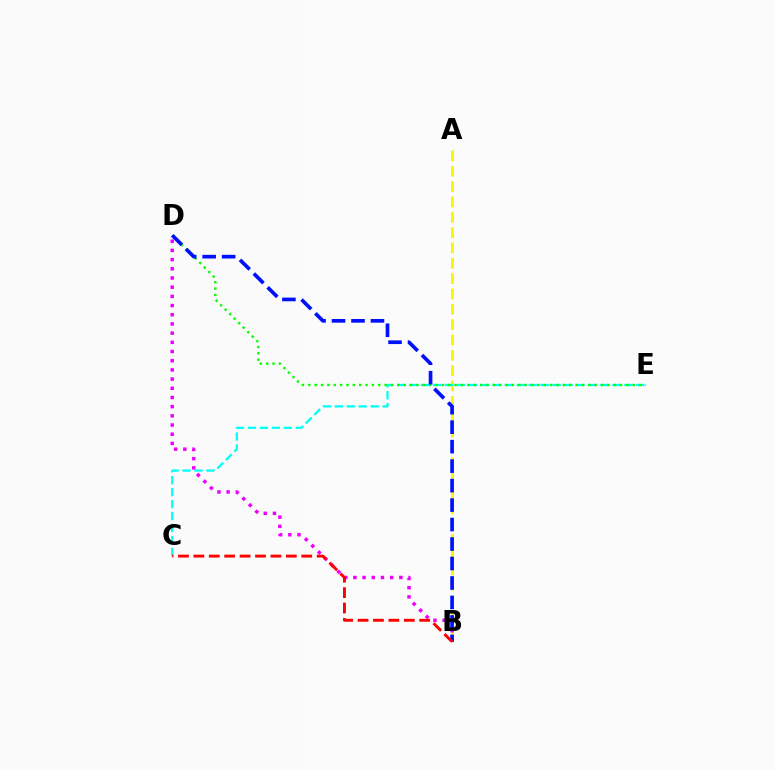{('A', 'B'): [{'color': '#fcf500', 'line_style': 'dashed', 'thickness': 2.08}], ('C', 'E'): [{'color': '#00fff6', 'line_style': 'dashed', 'thickness': 1.62}], ('B', 'D'): [{'color': '#ee00ff', 'line_style': 'dotted', 'thickness': 2.5}, {'color': '#0010ff', 'line_style': 'dashed', 'thickness': 2.65}], ('D', 'E'): [{'color': '#08ff00', 'line_style': 'dotted', 'thickness': 1.73}], ('B', 'C'): [{'color': '#ff0000', 'line_style': 'dashed', 'thickness': 2.09}]}